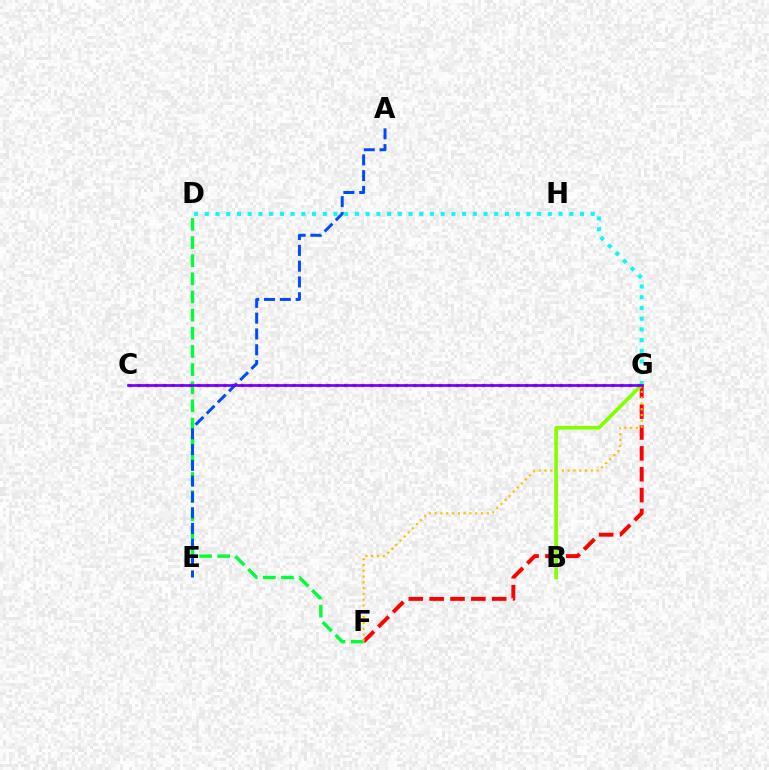{('D', 'G'): [{'color': '#00fff6', 'line_style': 'dotted', 'thickness': 2.91}], ('F', 'G'): [{'color': '#ff0000', 'line_style': 'dashed', 'thickness': 2.83}, {'color': '#ffbd00', 'line_style': 'dotted', 'thickness': 1.58}], ('D', 'F'): [{'color': '#00ff39', 'line_style': 'dashed', 'thickness': 2.47}], ('B', 'G'): [{'color': '#84ff00', 'line_style': 'solid', 'thickness': 2.64}], ('C', 'G'): [{'color': '#ff00cf', 'line_style': 'dotted', 'thickness': 2.34}, {'color': '#7200ff', 'line_style': 'solid', 'thickness': 1.95}], ('A', 'E'): [{'color': '#004bff', 'line_style': 'dashed', 'thickness': 2.15}]}